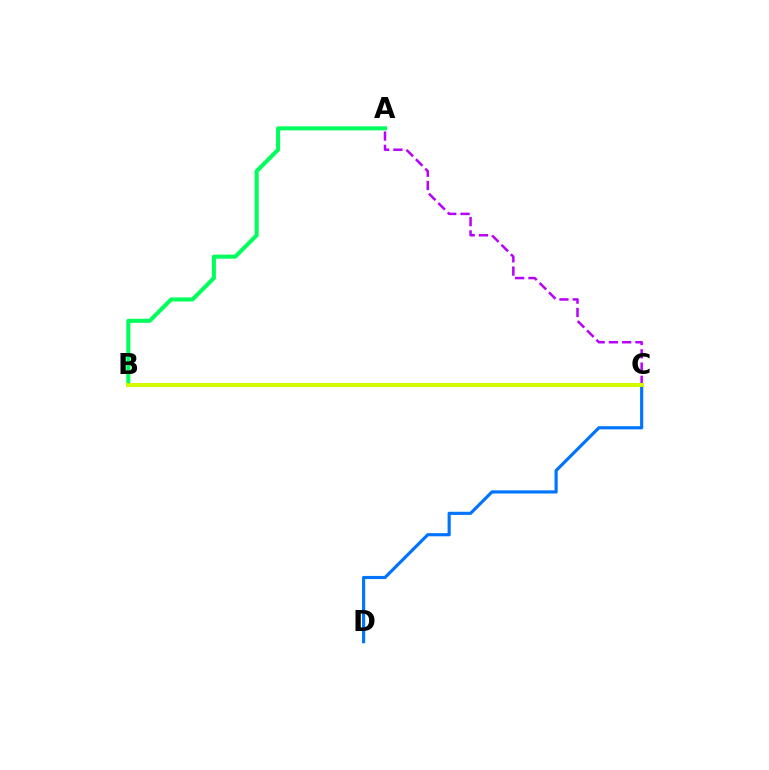{('C', 'D'): [{'color': '#0074ff', 'line_style': 'solid', 'thickness': 2.27}], ('A', 'B'): [{'color': '#00ff5c', 'line_style': 'solid', 'thickness': 2.92}], ('A', 'C'): [{'color': '#b900ff', 'line_style': 'dashed', 'thickness': 1.8}], ('B', 'C'): [{'color': '#ff0000', 'line_style': 'solid', 'thickness': 2.85}, {'color': '#d1ff00', 'line_style': 'solid', 'thickness': 2.82}]}